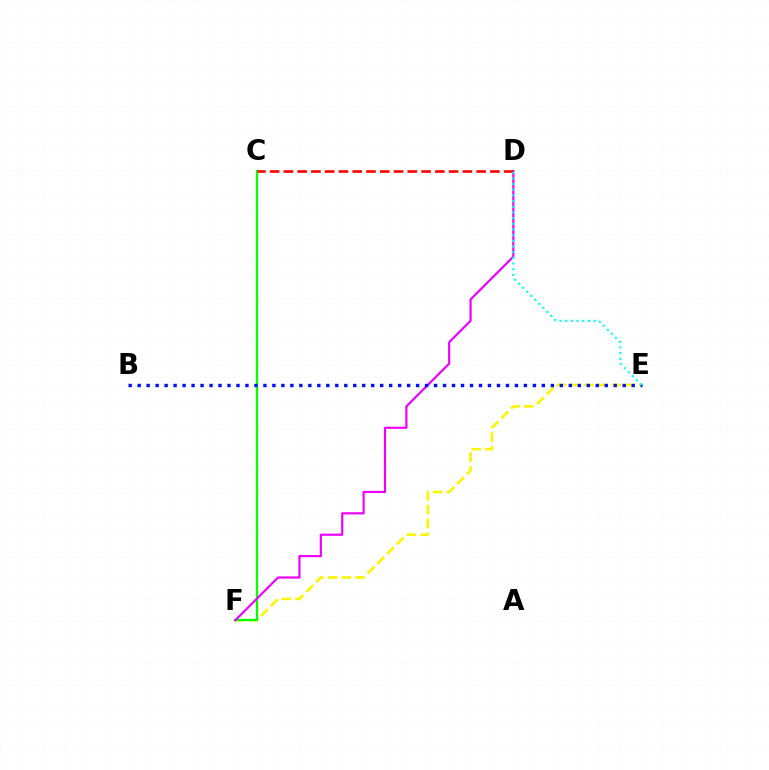{('E', 'F'): [{'color': '#fcf500', 'line_style': 'dashed', 'thickness': 1.87}], ('C', 'F'): [{'color': '#08ff00', 'line_style': 'solid', 'thickness': 1.67}], ('D', 'F'): [{'color': '#ee00ff', 'line_style': 'solid', 'thickness': 1.58}], ('C', 'D'): [{'color': '#ff0000', 'line_style': 'dashed', 'thickness': 1.87}], ('B', 'E'): [{'color': '#0010ff', 'line_style': 'dotted', 'thickness': 2.44}], ('D', 'E'): [{'color': '#00fff6', 'line_style': 'dotted', 'thickness': 1.54}]}